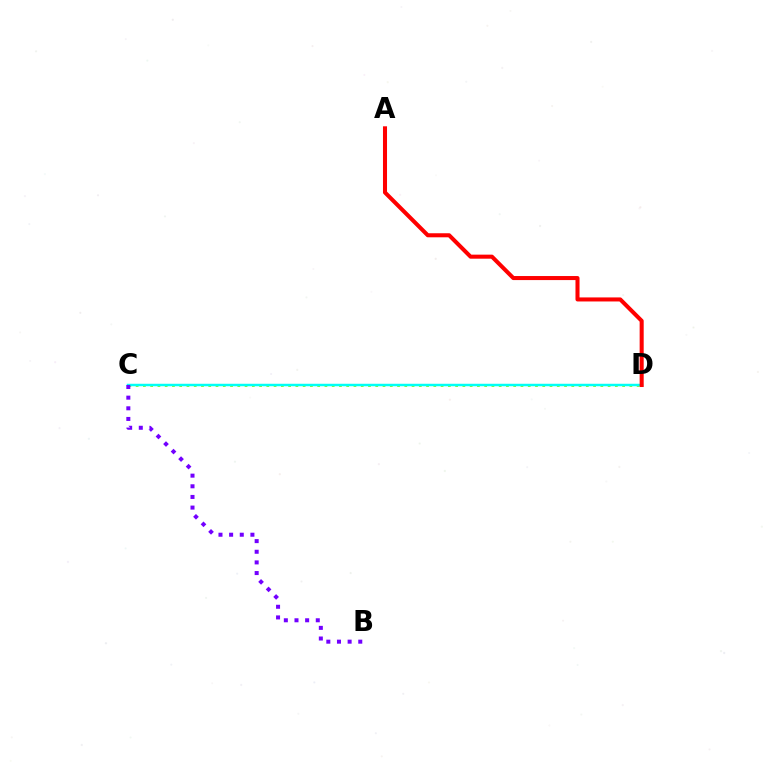{('C', 'D'): [{'color': '#84ff00', 'line_style': 'dotted', 'thickness': 1.97}, {'color': '#00fff6', 'line_style': 'solid', 'thickness': 1.78}], ('B', 'C'): [{'color': '#7200ff', 'line_style': 'dotted', 'thickness': 2.89}], ('A', 'D'): [{'color': '#ff0000', 'line_style': 'solid', 'thickness': 2.91}]}